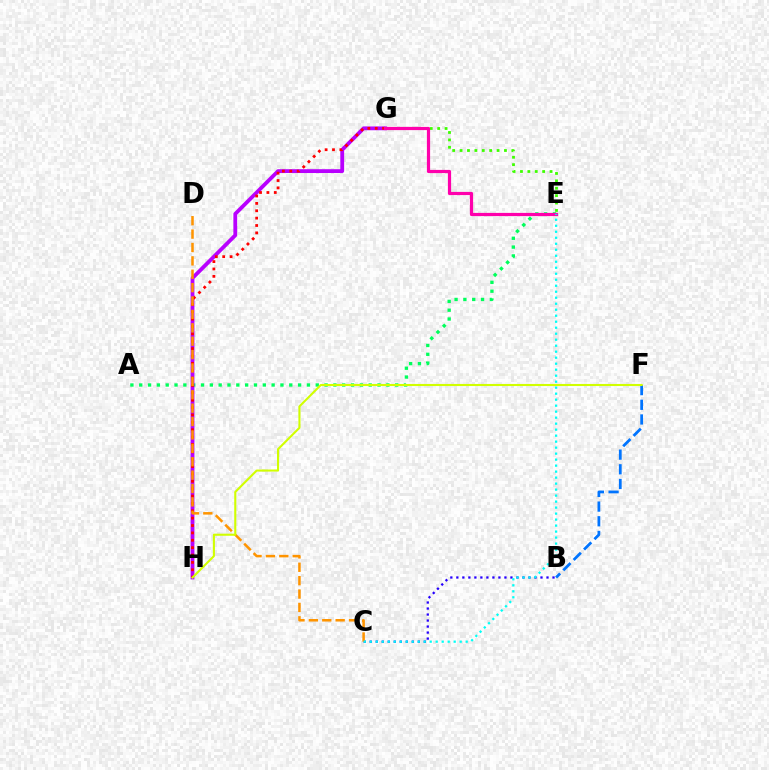{('E', 'G'): [{'color': '#3dff00', 'line_style': 'dotted', 'thickness': 2.01}, {'color': '#ff00ac', 'line_style': 'solid', 'thickness': 2.3}], ('A', 'E'): [{'color': '#00ff5c', 'line_style': 'dotted', 'thickness': 2.4}], ('G', 'H'): [{'color': '#b900ff', 'line_style': 'solid', 'thickness': 2.75}, {'color': '#ff0000', 'line_style': 'dotted', 'thickness': 2.0}], ('B', 'F'): [{'color': '#0074ff', 'line_style': 'dashed', 'thickness': 1.99}], ('B', 'C'): [{'color': '#2500ff', 'line_style': 'dotted', 'thickness': 1.63}], ('C', 'D'): [{'color': '#ff9400', 'line_style': 'dashed', 'thickness': 1.82}], ('C', 'E'): [{'color': '#00fff6', 'line_style': 'dotted', 'thickness': 1.63}], ('F', 'H'): [{'color': '#d1ff00', 'line_style': 'solid', 'thickness': 1.51}]}